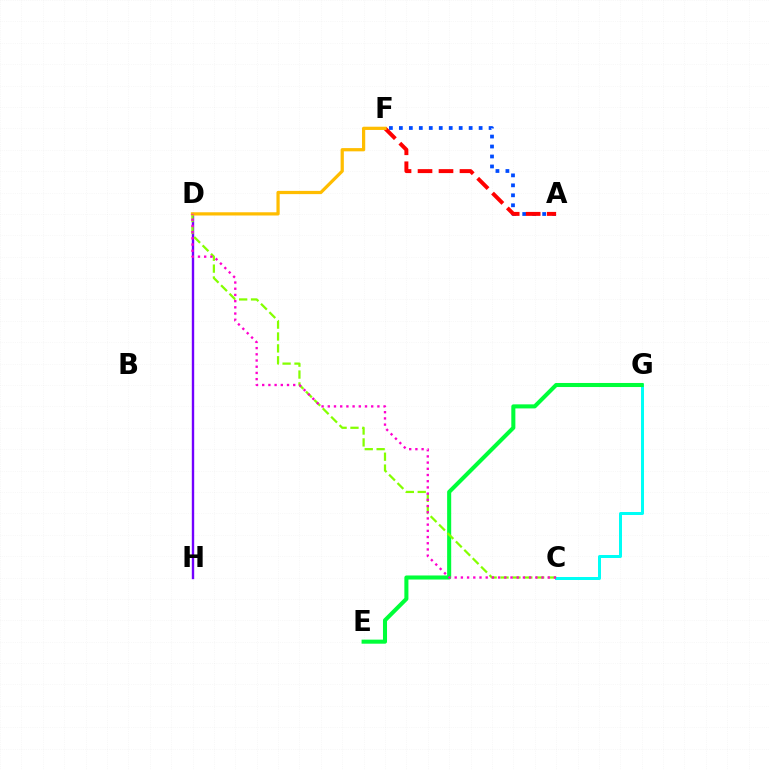{('C', 'G'): [{'color': '#00fff6', 'line_style': 'solid', 'thickness': 2.15}], ('E', 'G'): [{'color': '#00ff39', 'line_style': 'solid', 'thickness': 2.92}], ('A', 'F'): [{'color': '#004bff', 'line_style': 'dotted', 'thickness': 2.71}, {'color': '#ff0000', 'line_style': 'dashed', 'thickness': 2.85}], ('D', 'H'): [{'color': '#7200ff', 'line_style': 'solid', 'thickness': 1.72}], ('C', 'D'): [{'color': '#84ff00', 'line_style': 'dashed', 'thickness': 1.61}, {'color': '#ff00cf', 'line_style': 'dotted', 'thickness': 1.69}], ('D', 'F'): [{'color': '#ffbd00', 'line_style': 'solid', 'thickness': 2.33}]}